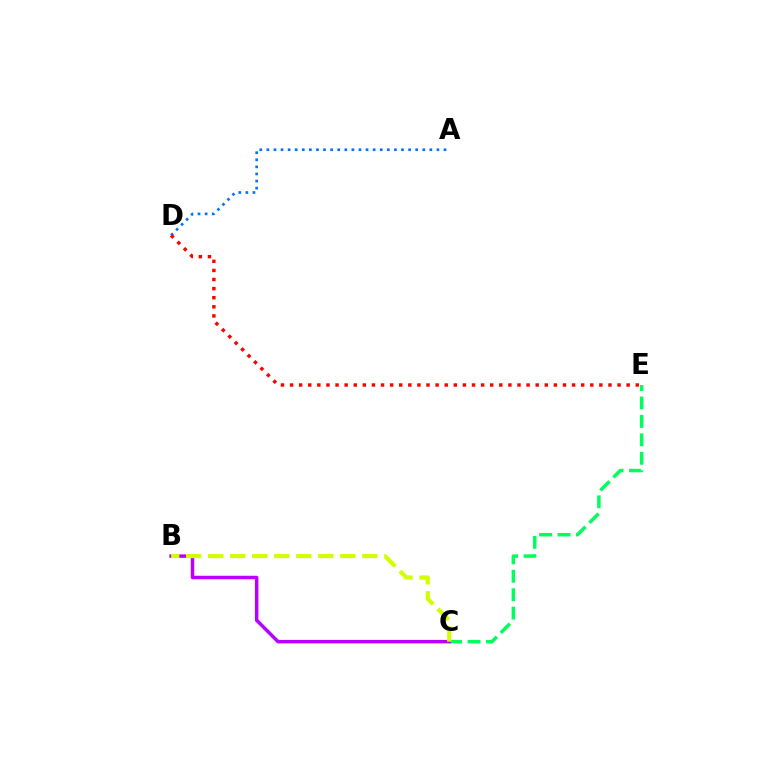{('A', 'D'): [{'color': '#0074ff', 'line_style': 'dotted', 'thickness': 1.93}], ('C', 'E'): [{'color': '#00ff5c', 'line_style': 'dashed', 'thickness': 2.5}], ('B', 'C'): [{'color': '#b900ff', 'line_style': 'solid', 'thickness': 2.51}, {'color': '#d1ff00', 'line_style': 'dashed', 'thickness': 2.99}], ('D', 'E'): [{'color': '#ff0000', 'line_style': 'dotted', 'thickness': 2.47}]}